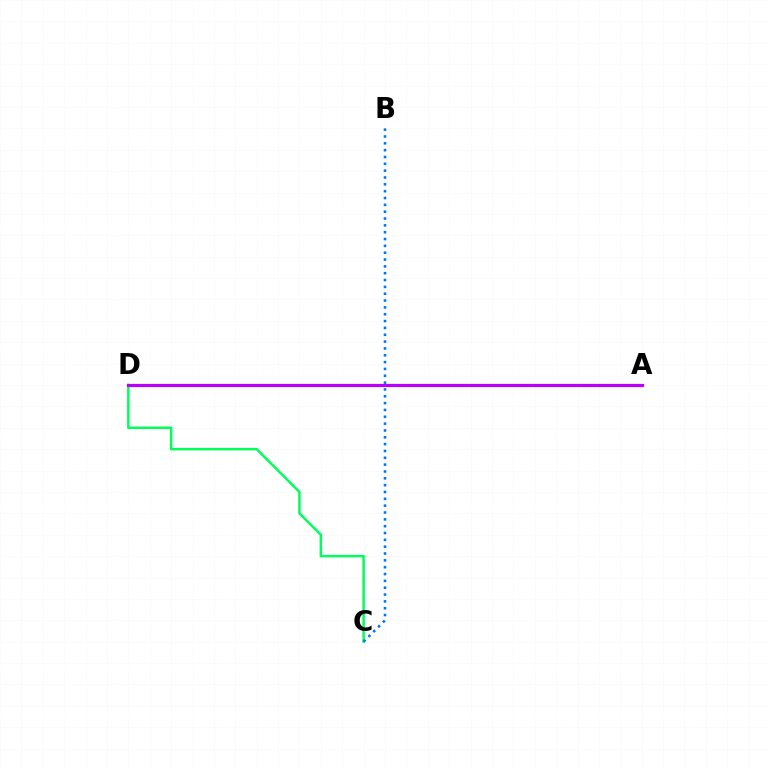{('A', 'D'): [{'color': '#d1ff00', 'line_style': 'dotted', 'thickness': 1.51}, {'color': '#ff0000', 'line_style': 'dashed', 'thickness': 1.95}, {'color': '#b900ff', 'line_style': 'solid', 'thickness': 2.3}], ('C', 'D'): [{'color': '#00ff5c', 'line_style': 'solid', 'thickness': 1.8}], ('B', 'C'): [{'color': '#0074ff', 'line_style': 'dotted', 'thickness': 1.86}]}